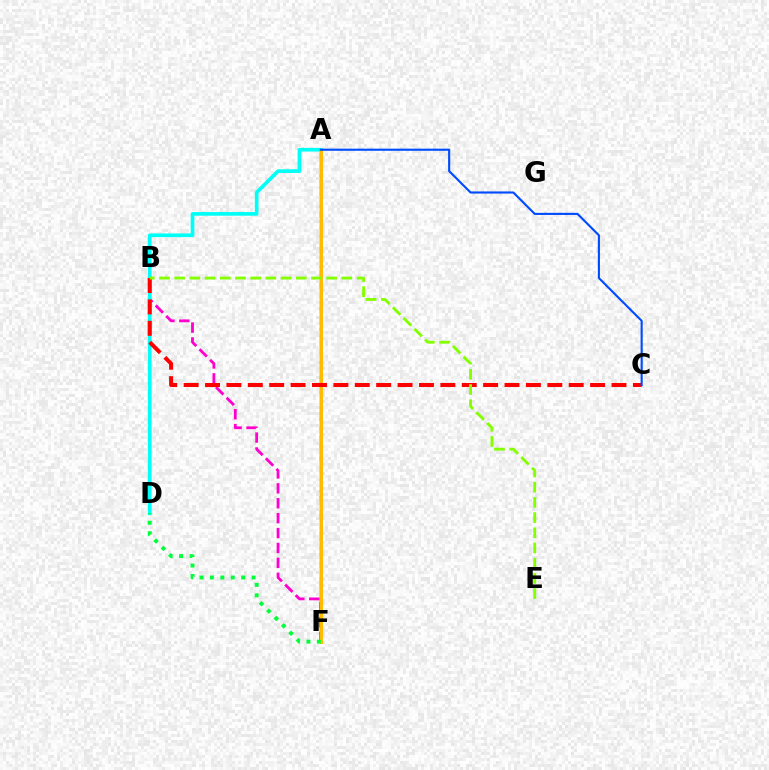{('B', 'F'): [{'color': '#ff00cf', 'line_style': 'dashed', 'thickness': 2.03}], ('A', 'F'): [{'color': '#7200ff', 'line_style': 'solid', 'thickness': 1.7}, {'color': '#ffbd00', 'line_style': 'solid', 'thickness': 2.14}], ('A', 'D'): [{'color': '#00fff6', 'line_style': 'solid', 'thickness': 2.65}], ('B', 'C'): [{'color': '#ff0000', 'line_style': 'dashed', 'thickness': 2.91}], ('D', 'F'): [{'color': '#00ff39', 'line_style': 'dotted', 'thickness': 2.84}], ('A', 'C'): [{'color': '#004bff', 'line_style': 'solid', 'thickness': 1.53}], ('B', 'E'): [{'color': '#84ff00', 'line_style': 'dashed', 'thickness': 2.06}]}